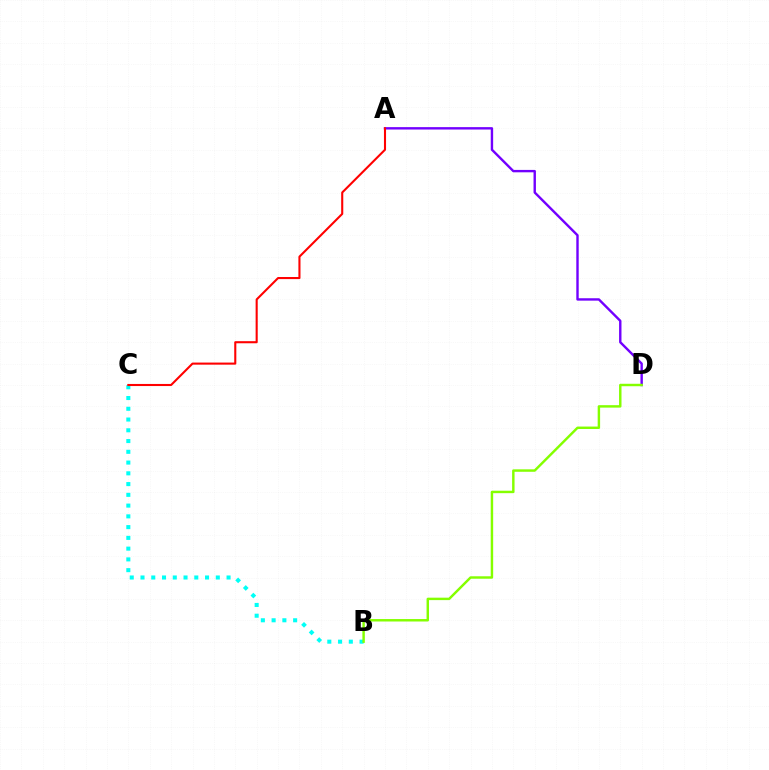{('A', 'D'): [{'color': '#7200ff', 'line_style': 'solid', 'thickness': 1.73}], ('B', 'C'): [{'color': '#00fff6', 'line_style': 'dotted', 'thickness': 2.92}], ('B', 'D'): [{'color': '#84ff00', 'line_style': 'solid', 'thickness': 1.76}], ('A', 'C'): [{'color': '#ff0000', 'line_style': 'solid', 'thickness': 1.51}]}